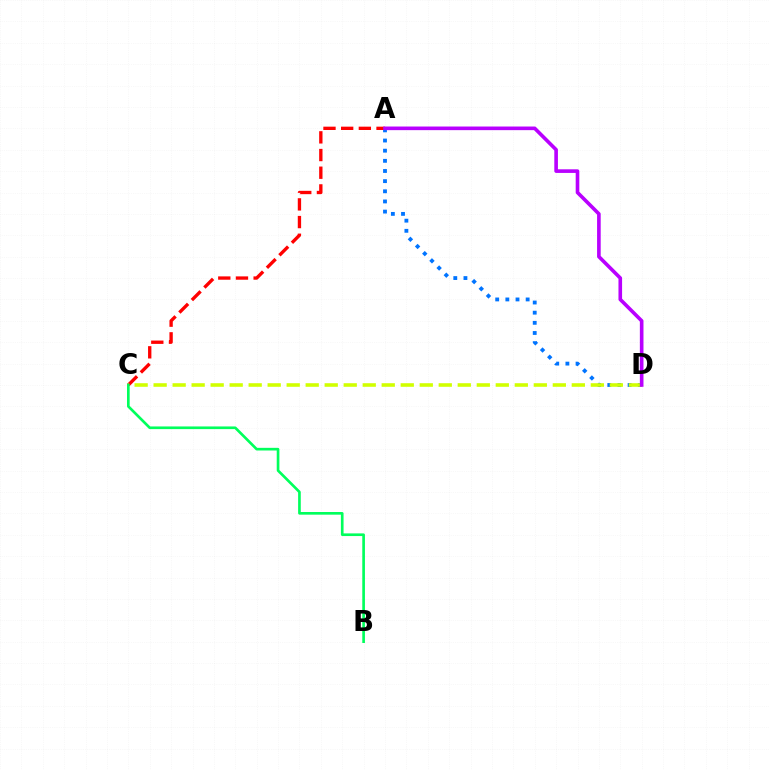{('A', 'D'): [{'color': '#0074ff', 'line_style': 'dotted', 'thickness': 2.76}, {'color': '#b900ff', 'line_style': 'solid', 'thickness': 2.61}], ('A', 'C'): [{'color': '#ff0000', 'line_style': 'dashed', 'thickness': 2.4}], ('C', 'D'): [{'color': '#d1ff00', 'line_style': 'dashed', 'thickness': 2.58}], ('B', 'C'): [{'color': '#00ff5c', 'line_style': 'solid', 'thickness': 1.92}]}